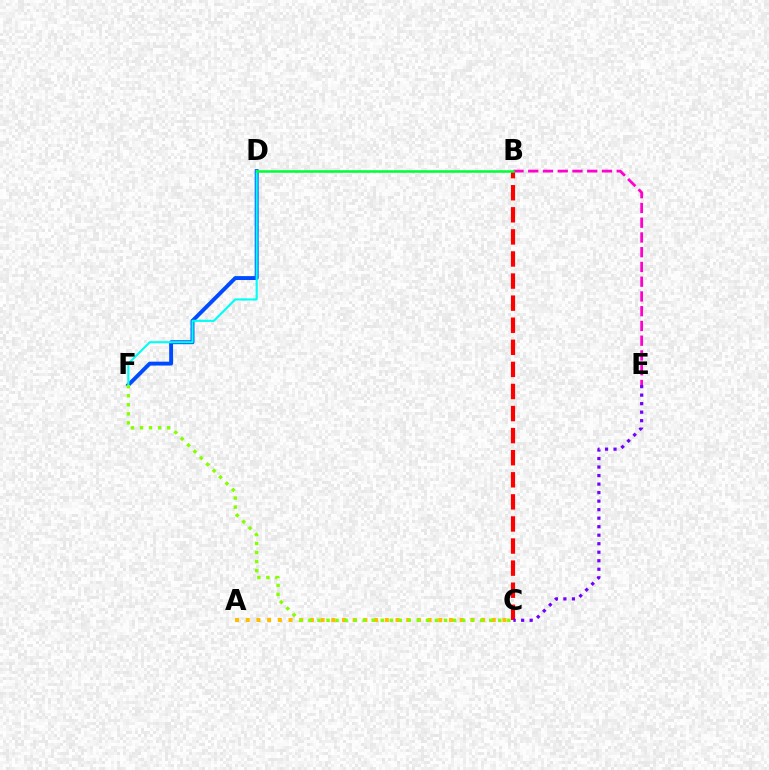{('D', 'F'): [{'color': '#004bff', 'line_style': 'solid', 'thickness': 2.81}, {'color': '#00fff6', 'line_style': 'solid', 'thickness': 1.54}], ('B', 'E'): [{'color': '#ff00cf', 'line_style': 'dashed', 'thickness': 2.0}], ('A', 'C'): [{'color': '#ffbd00', 'line_style': 'dotted', 'thickness': 2.91}], ('B', 'C'): [{'color': '#ff0000', 'line_style': 'dashed', 'thickness': 3.0}], ('B', 'D'): [{'color': '#00ff39', 'line_style': 'solid', 'thickness': 1.84}], ('C', 'F'): [{'color': '#84ff00', 'line_style': 'dotted', 'thickness': 2.46}], ('C', 'E'): [{'color': '#7200ff', 'line_style': 'dotted', 'thickness': 2.31}]}